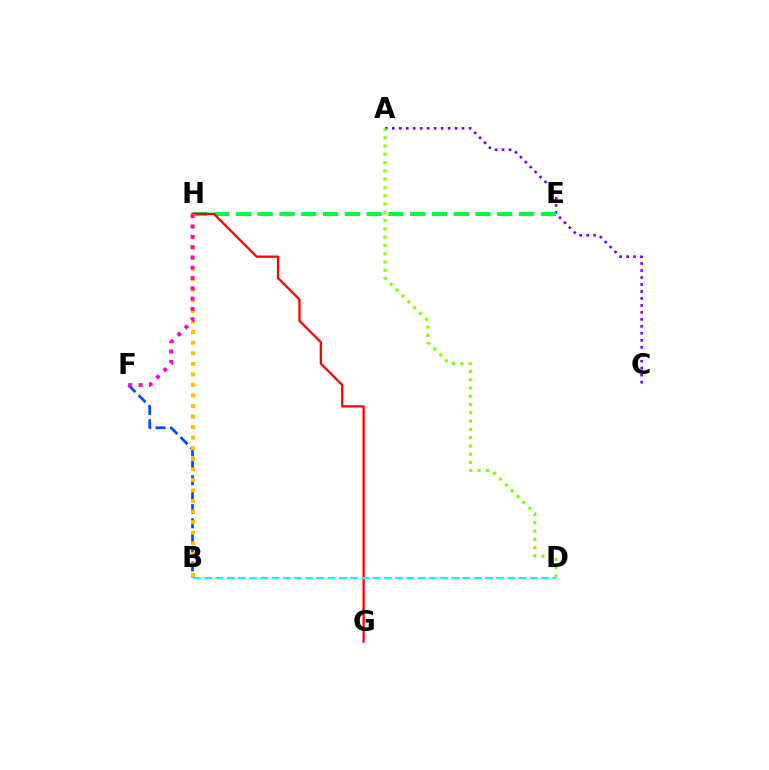{('A', 'C'): [{'color': '#7200ff', 'line_style': 'dotted', 'thickness': 1.9}], ('A', 'D'): [{'color': '#84ff00', 'line_style': 'dotted', 'thickness': 2.25}], ('E', 'H'): [{'color': '#00ff39', 'line_style': 'dashed', 'thickness': 2.96}], ('G', 'H'): [{'color': '#ff0000', 'line_style': 'solid', 'thickness': 1.63}], ('B', 'F'): [{'color': '#004bff', 'line_style': 'dashed', 'thickness': 1.95}], ('B', 'H'): [{'color': '#ffbd00', 'line_style': 'dotted', 'thickness': 2.87}], ('B', 'D'): [{'color': '#00fff6', 'line_style': 'dashed', 'thickness': 1.53}], ('F', 'H'): [{'color': '#ff00cf', 'line_style': 'dotted', 'thickness': 2.8}]}